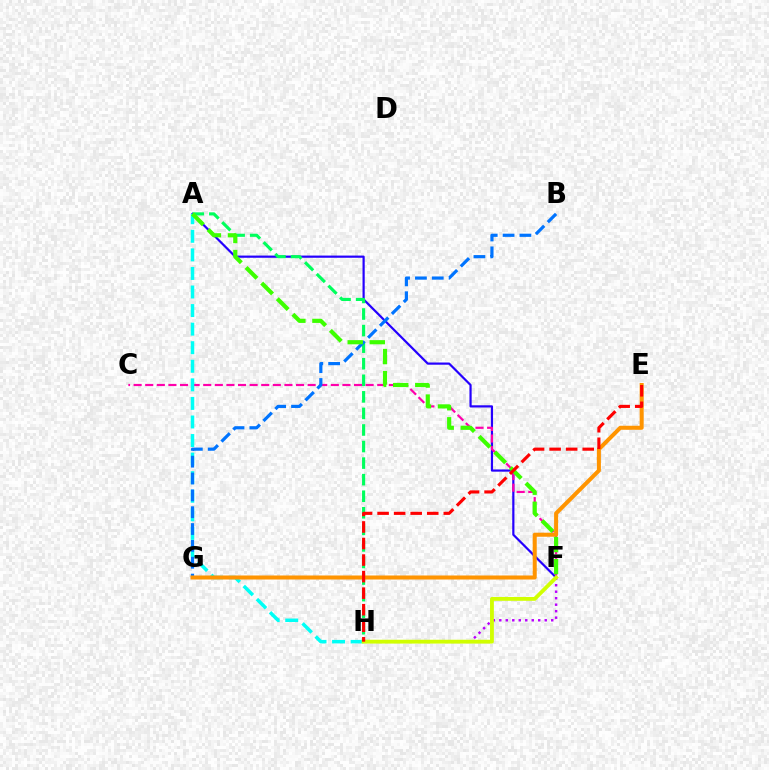{('A', 'F'): [{'color': '#2500ff', 'line_style': 'solid', 'thickness': 1.58}, {'color': '#3dff00', 'line_style': 'dashed', 'thickness': 3.0}], ('F', 'H'): [{'color': '#b900ff', 'line_style': 'dotted', 'thickness': 1.76}, {'color': '#d1ff00', 'line_style': 'solid', 'thickness': 2.76}], ('A', 'H'): [{'color': '#00ff5c', 'line_style': 'dashed', 'thickness': 2.25}, {'color': '#00fff6', 'line_style': 'dashed', 'thickness': 2.52}], ('C', 'F'): [{'color': '#ff00ac', 'line_style': 'dashed', 'thickness': 1.58}], ('B', 'G'): [{'color': '#0074ff', 'line_style': 'dashed', 'thickness': 2.29}], ('E', 'G'): [{'color': '#ff9400', 'line_style': 'solid', 'thickness': 2.9}], ('E', 'H'): [{'color': '#ff0000', 'line_style': 'dashed', 'thickness': 2.25}]}